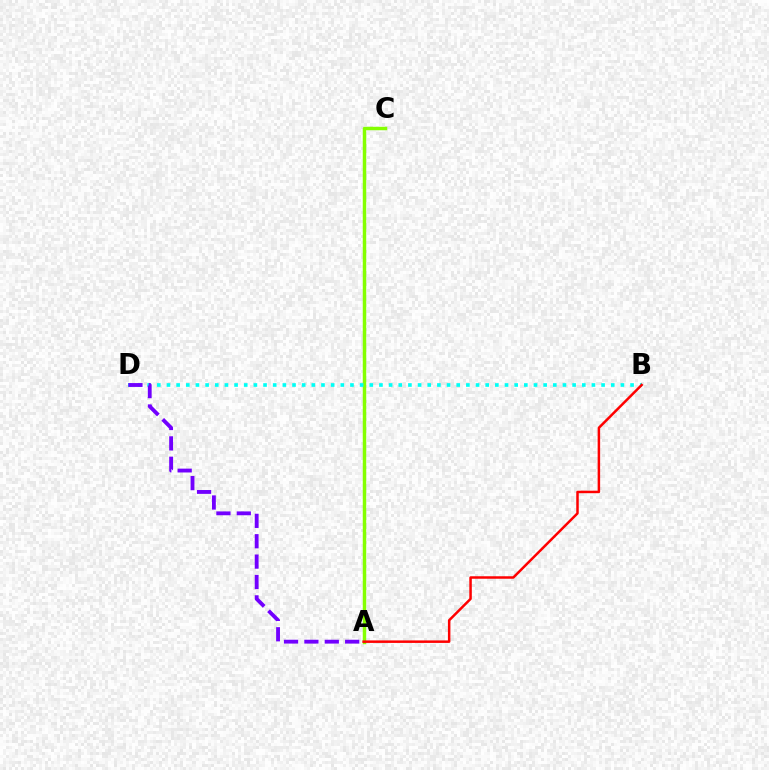{('A', 'C'): [{'color': '#84ff00', 'line_style': 'solid', 'thickness': 2.49}], ('B', 'D'): [{'color': '#00fff6', 'line_style': 'dotted', 'thickness': 2.62}], ('A', 'B'): [{'color': '#ff0000', 'line_style': 'solid', 'thickness': 1.8}], ('A', 'D'): [{'color': '#7200ff', 'line_style': 'dashed', 'thickness': 2.77}]}